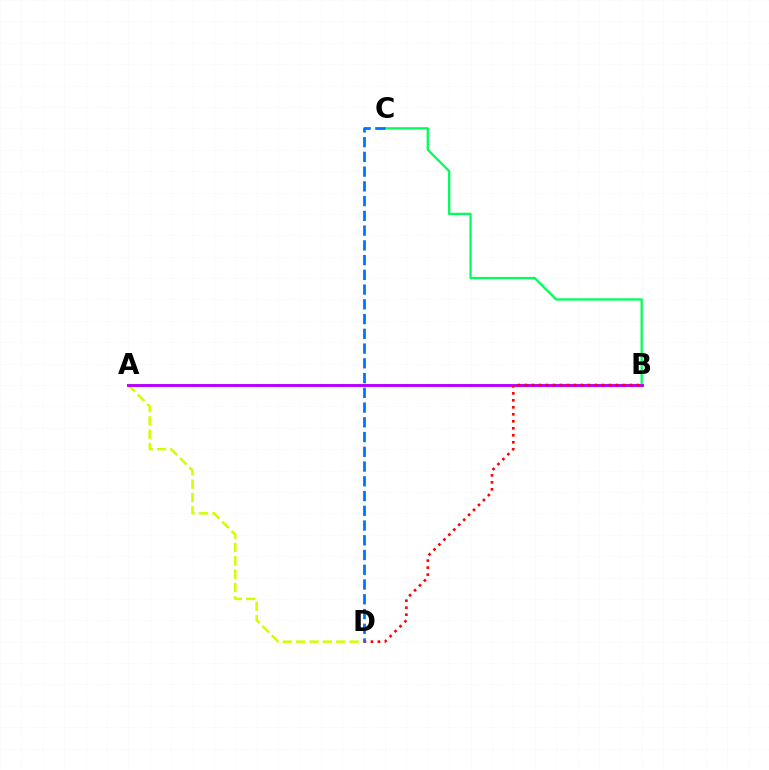{('B', 'C'): [{'color': '#00ff5c', 'line_style': 'solid', 'thickness': 1.66}], ('A', 'D'): [{'color': '#d1ff00', 'line_style': 'dashed', 'thickness': 1.82}], ('A', 'B'): [{'color': '#b900ff', 'line_style': 'solid', 'thickness': 2.1}], ('B', 'D'): [{'color': '#ff0000', 'line_style': 'dotted', 'thickness': 1.9}], ('C', 'D'): [{'color': '#0074ff', 'line_style': 'dashed', 'thickness': 2.0}]}